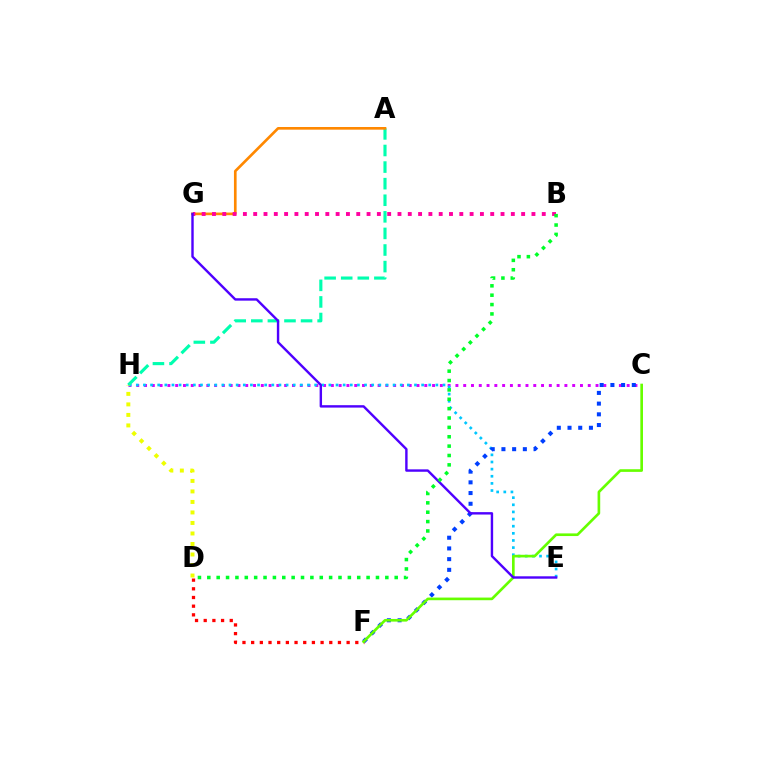{('C', 'H'): [{'color': '#d600ff', 'line_style': 'dotted', 'thickness': 2.12}], ('D', 'F'): [{'color': '#ff0000', 'line_style': 'dotted', 'thickness': 2.36}], ('E', 'H'): [{'color': '#00c7ff', 'line_style': 'dotted', 'thickness': 1.94}], ('C', 'F'): [{'color': '#003fff', 'line_style': 'dotted', 'thickness': 2.91}, {'color': '#66ff00', 'line_style': 'solid', 'thickness': 1.91}], ('A', 'H'): [{'color': '#00ffaf', 'line_style': 'dashed', 'thickness': 2.25}], ('A', 'G'): [{'color': '#ff8800', 'line_style': 'solid', 'thickness': 1.92}], ('B', 'G'): [{'color': '#ff00a0', 'line_style': 'dotted', 'thickness': 2.8}], ('E', 'G'): [{'color': '#4f00ff', 'line_style': 'solid', 'thickness': 1.73}], ('D', 'H'): [{'color': '#eeff00', 'line_style': 'dotted', 'thickness': 2.86}], ('B', 'D'): [{'color': '#00ff27', 'line_style': 'dotted', 'thickness': 2.55}]}